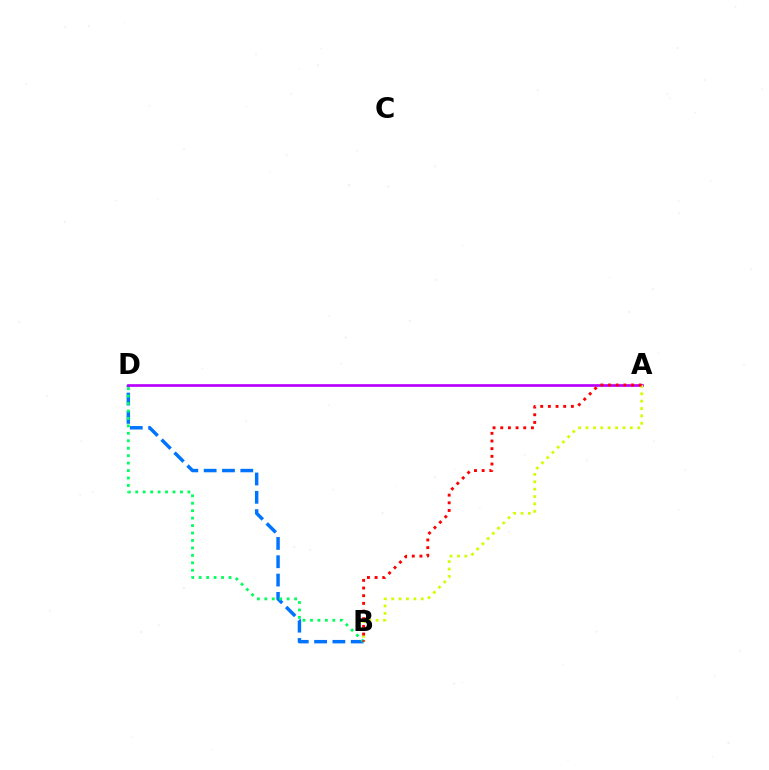{('B', 'D'): [{'color': '#0074ff', 'line_style': 'dashed', 'thickness': 2.49}, {'color': '#00ff5c', 'line_style': 'dotted', 'thickness': 2.02}], ('A', 'D'): [{'color': '#b900ff', 'line_style': 'solid', 'thickness': 1.93}], ('A', 'B'): [{'color': '#d1ff00', 'line_style': 'dotted', 'thickness': 2.01}, {'color': '#ff0000', 'line_style': 'dotted', 'thickness': 2.08}]}